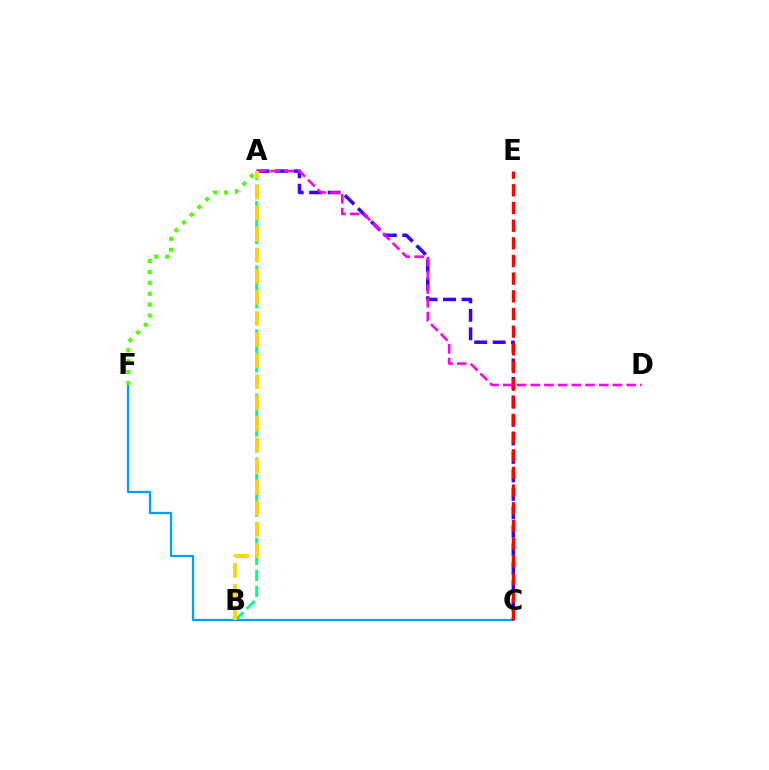{('A', 'B'): [{'color': '#00ff86', 'line_style': 'dashed', 'thickness': 2.18}, {'color': '#ffd500', 'line_style': 'dashed', 'thickness': 2.86}], ('A', 'C'): [{'color': '#3700ff', 'line_style': 'dashed', 'thickness': 2.51}], ('C', 'F'): [{'color': '#009eff', 'line_style': 'solid', 'thickness': 1.64}], ('C', 'E'): [{'color': '#ff0000', 'line_style': 'dashed', 'thickness': 2.4}], ('A', 'D'): [{'color': '#ff00ed', 'line_style': 'dashed', 'thickness': 1.86}], ('A', 'F'): [{'color': '#4fff00', 'line_style': 'dotted', 'thickness': 2.96}]}